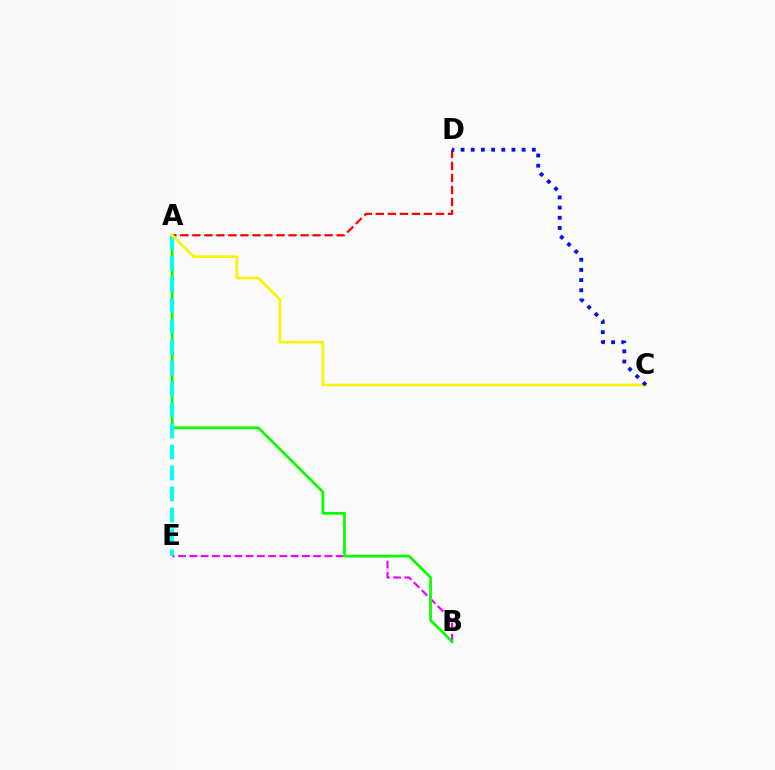{('B', 'E'): [{'color': '#ee00ff', 'line_style': 'dashed', 'thickness': 1.53}], ('A', 'D'): [{'color': '#ff0000', 'line_style': 'dashed', 'thickness': 1.63}], ('A', 'B'): [{'color': '#08ff00', 'line_style': 'solid', 'thickness': 1.98}], ('A', 'E'): [{'color': '#00fff6', 'line_style': 'dashed', 'thickness': 2.85}], ('A', 'C'): [{'color': '#fcf500', 'line_style': 'solid', 'thickness': 1.92}], ('C', 'D'): [{'color': '#0010ff', 'line_style': 'dotted', 'thickness': 2.76}]}